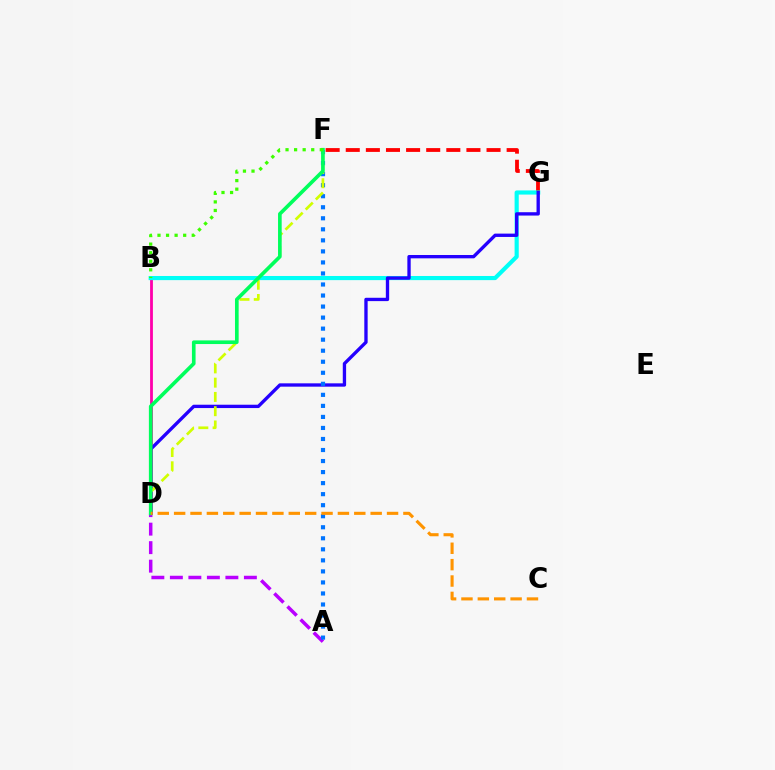{('B', 'D'): [{'color': '#ff00ac', 'line_style': 'solid', 'thickness': 2.02}], ('F', 'G'): [{'color': '#ff0000', 'line_style': 'dashed', 'thickness': 2.73}], ('A', 'D'): [{'color': '#b900ff', 'line_style': 'dashed', 'thickness': 2.51}], ('B', 'G'): [{'color': '#00fff6', 'line_style': 'solid', 'thickness': 2.98}], ('D', 'G'): [{'color': '#2500ff', 'line_style': 'solid', 'thickness': 2.4}], ('A', 'F'): [{'color': '#0074ff', 'line_style': 'dotted', 'thickness': 3.0}], ('D', 'F'): [{'color': '#d1ff00', 'line_style': 'dashed', 'thickness': 1.94}, {'color': '#00ff5c', 'line_style': 'solid', 'thickness': 2.62}], ('C', 'D'): [{'color': '#ff9400', 'line_style': 'dashed', 'thickness': 2.22}], ('B', 'F'): [{'color': '#3dff00', 'line_style': 'dotted', 'thickness': 2.33}]}